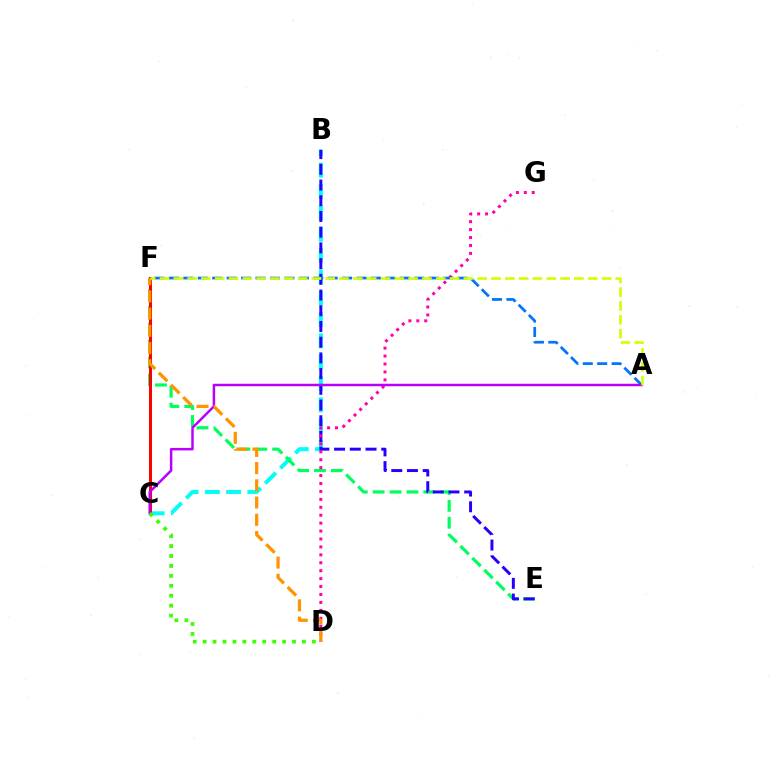{('B', 'C'): [{'color': '#00fff6', 'line_style': 'dashed', 'thickness': 2.9}], ('E', 'F'): [{'color': '#00ff5c', 'line_style': 'dashed', 'thickness': 2.29}], ('B', 'E'): [{'color': '#2500ff', 'line_style': 'dashed', 'thickness': 2.13}], ('D', 'G'): [{'color': '#ff00ac', 'line_style': 'dotted', 'thickness': 2.15}], ('C', 'F'): [{'color': '#ff0000', 'line_style': 'solid', 'thickness': 2.19}], ('A', 'F'): [{'color': '#0074ff', 'line_style': 'dashed', 'thickness': 1.96}, {'color': '#d1ff00', 'line_style': 'dashed', 'thickness': 1.88}], ('A', 'C'): [{'color': '#b900ff', 'line_style': 'solid', 'thickness': 1.79}], ('D', 'F'): [{'color': '#ff9400', 'line_style': 'dashed', 'thickness': 2.34}], ('C', 'D'): [{'color': '#3dff00', 'line_style': 'dotted', 'thickness': 2.7}]}